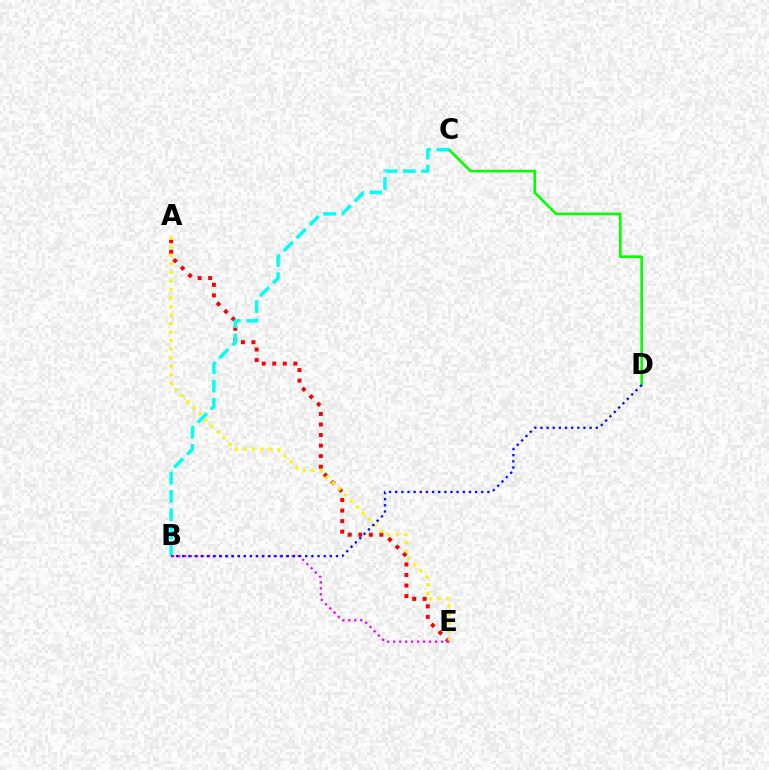{('A', 'E'): [{'color': '#ff0000', 'line_style': 'dotted', 'thickness': 2.87}, {'color': '#fcf500', 'line_style': 'dotted', 'thickness': 2.32}], ('C', 'D'): [{'color': '#08ff00', 'line_style': 'solid', 'thickness': 1.91}], ('B', 'C'): [{'color': '#00fff6', 'line_style': 'dashed', 'thickness': 2.49}], ('B', 'E'): [{'color': '#ee00ff', 'line_style': 'dotted', 'thickness': 1.62}], ('B', 'D'): [{'color': '#0010ff', 'line_style': 'dotted', 'thickness': 1.67}]}